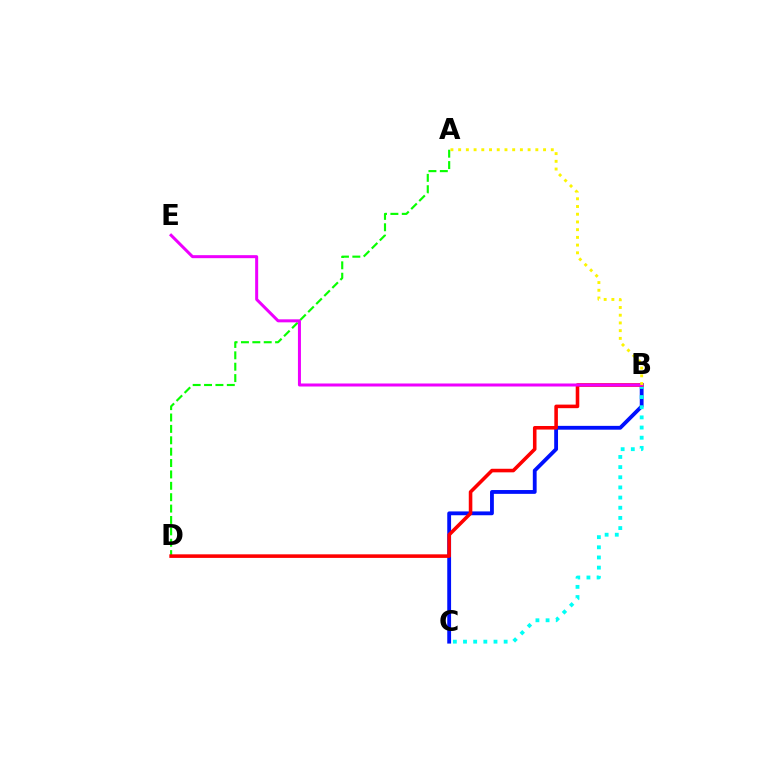{('A', 'D'): [{'color': '#08ff00', 'line_style': 'dashed', 'thickness': 1.55}], ('B', 'C'): [{'color': '#0010ff', 'line_style': 'solid', 'thickness': 2.75}, {'color': '#00fff6', 'line_style': 'dotted', 'thickness': 2.76}], ('B', 'D'): [{'color': '#ff0000', 'line_style': 'solid', 'thickness': 2.57}], ('B', 'E'): [{'color': '#ee00ff', 'line_style': 'solid', 'thickness': 2.17}], ('A', 'B'): [{'color': '#fcf500', 'line_style': 'dotted', 'thickness': 2.1}]}